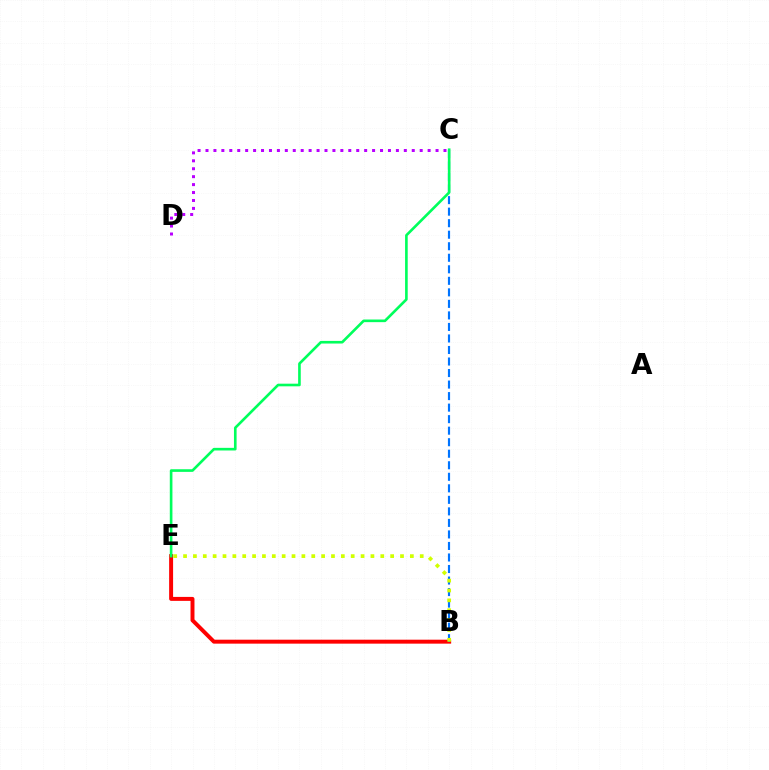{('B', 'E'): [{'color': '#ff0000', 'line_style': 'solid', 'thickness': 2.85}, {'color': '#d1ff00', 'line_style': 'dotted', 'thickness': 2.68}], ('B', 'C'): [{'color': '#0074ff', 'line_style': 'dashed', 'thickness': 1.57}], ('C', 'E'): [{'color': '#00ff5c', 'line_style': 'solid', 'thickness': 1.9}], ('C', 'D'): [{'color': '#b900ff', 'line_style': 'dotted', 'thickness': 2.16}]}